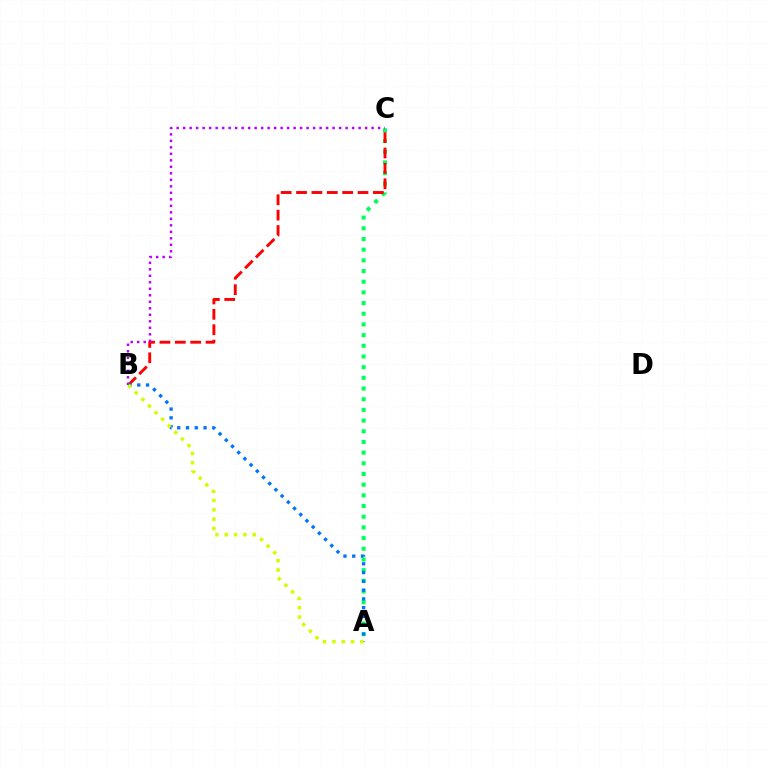{('A', 'C'): [{'color': '#00ff5c', 'line_style': 'dotted', 'thickness': 2.9}], ('B', 'C'): [{'color': '#ff0000', 'line_style': 'dashed', 'thickness': 2.09}, {'color': '#b900ff', 'line_style': 'dotted', 'thickness': 1.77}], ('A', 'B'): [{'color': '#0074ff', 'line_style': 'dotted', 'thickness': 2.38}, {'color': '#d1ff00', 'line_style': 'dotted', 'thickness': 2.53}]}